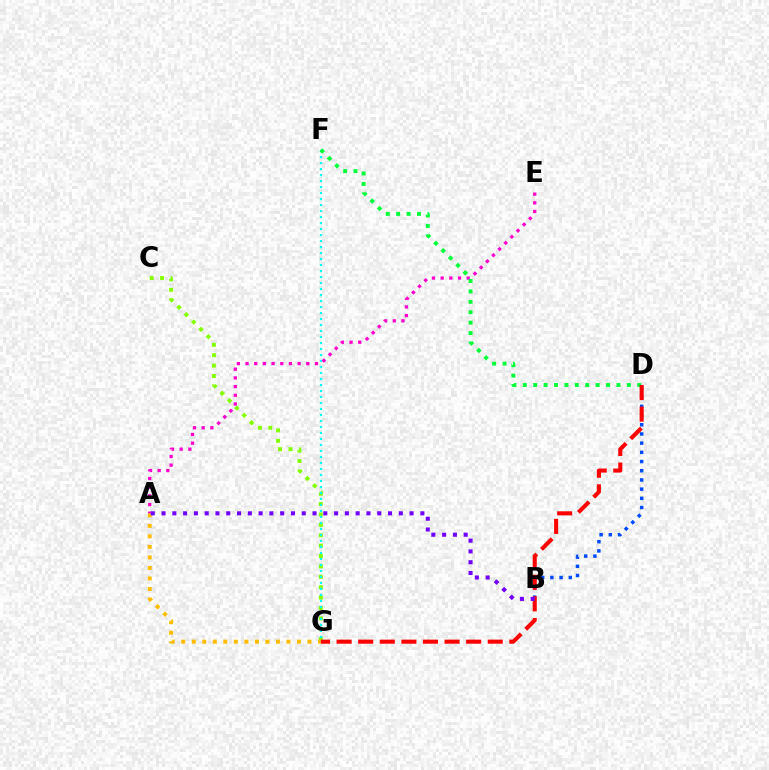{('C', 'G'): [{'color': '#84ff00', 'line_style': 'dotted', 'thickness': 2.82}], ('B', 'D'): [{'color': '#004bff', 'line_style': 'dotted', 'thickness': 2.5}], ('A', 'G'): [{'color': '#ffbd00', 'line_style': 'dotted', 'thickness': 2.86}], ('F', 'G'): [{'color': '#00fff6', 'line_style': 'dotted', 'thickness': 1.63}], ('A', 'E'): [{'color': '#ff00cf', 'line_style': 'dotted', 'thickness': 2.36}], ('D', 'F'): [{'color': '#00ff39', 'line_style': 'dotted', 'thickness': 2.83}], ('D', 'G'): [{'color': '#ff0000', 'line_style': 'dashed', 'thickness': 2.93}], ('A', 'B'): [{'color': '#7200ff', 'line_style': 'dotted', 'thickness': 2.93}]}